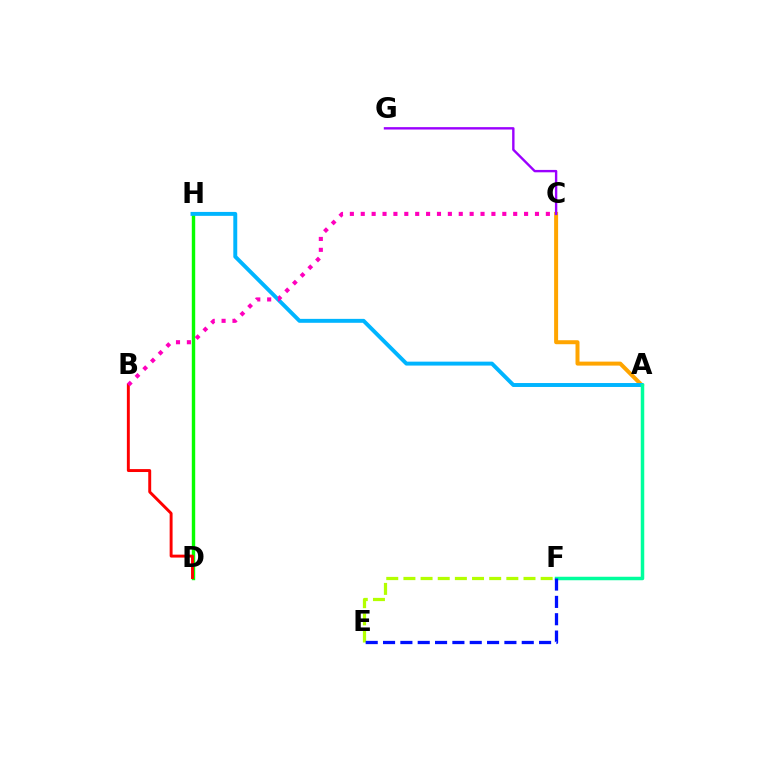{('D', 'H'): [{'color': '#08ff00', 'line_style': 'solid', 'thickness': 2.45}], ('B', 'D'): [{'color': '#ff0000', 'line_style': 'solid', 'thickness': 2.11}], ('A', 'C'): [{'color': '#ffa500', 'line_style': 'solid', 'thickness': 2.88}], ('A', 'H'): [{'color': '#00b5ff', 'line_style': 'solid', 'thickness': 2.83}], ('B', 'C'): [{'color': '#ff00bd', 'line_style': 'dotted', 'thickness': 2.96}], ('A', 'F'): [{'color': '#00ff9d', 'line_style': 'solid', 'thickness': 2.51}], ('E', 'F'): [{'color': '#b3ff00', 'line_style': 'dashed', 'thickness': 2.33}, {'color': '#0010ff', 'line_style': 'dashed', 'thickness': 2.36}], ('C', 'G'): [{'color': '#9b00ff', 'line_style': 'solid', 'thickness': 1.72}]}